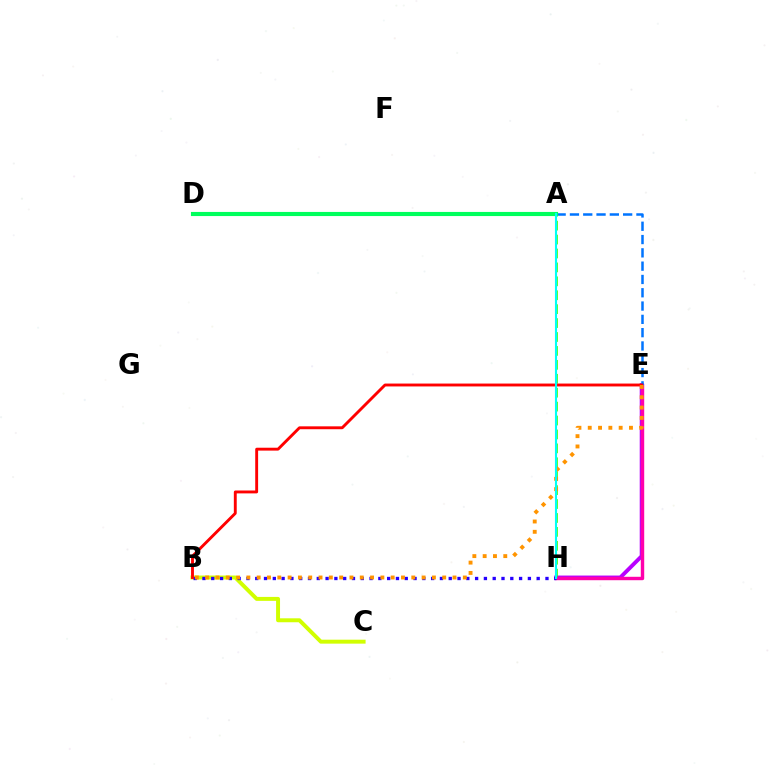{('E', 'H'): [{'color': '#b900ff', 'line_style': 'solid', 'thickness': 2.81}, {'color': '#ff00ac', 'line_style': 'solid', 'thickness': 2.46}], ('A', 'H'): [{'color': '#3dff00', 'line_style': 'dashed', 'thickness': 1.89}, {'color': '#00fff6', 'line_style': 'solid', 'thickness': 1.52}], ('B', 'C'): [{'color': '#d1ff00', 'line_style': 'solid', 'thickness': 2.84}], ('A', 'E'): [{'color': '#0074ff', 'line_style': 'dashed', 'thickness': 1.81}], ('B', 'H'): [{'color': '#2500ff', 'line_style': 'dotted', 'thickness': 2.39}], ('A', 'D'): [{'color': '#00ff5c', 'line_style': 'solid', 'thickness': 2.97}], ('B', 'E'): [{'color': '#ff0000', 'line_style': 'solid', 'thickness': 2.08}, {'color': '#ff9400', 'line_style': 'dotted', 'thickness': 2.8}]}